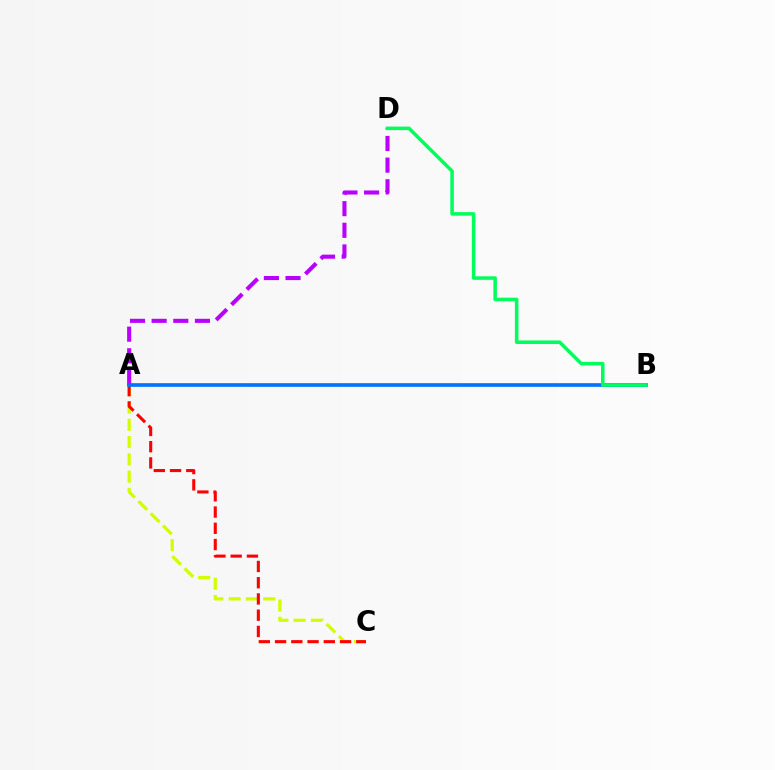{('A', 'C'): [{'color': '#d1ff00', 'line_style': 'dashed', 'thickness': 2.35}, {'color': '#ff0000', 'line_style': 'dashed', 'thickness': 2.21}], ('A', 'D'): [{'color': '#b900ff', 'line_style': 'dashed', 'thickness': 2.94}], ('A', 'B'): [{'color': '#0074ff', 'line_style': 'solid', 'thickness': 2.64}], ('B', 'D'): [{'color': '#00ff5c', 'line_style': 'solid', 'thickness': 2.55}]}